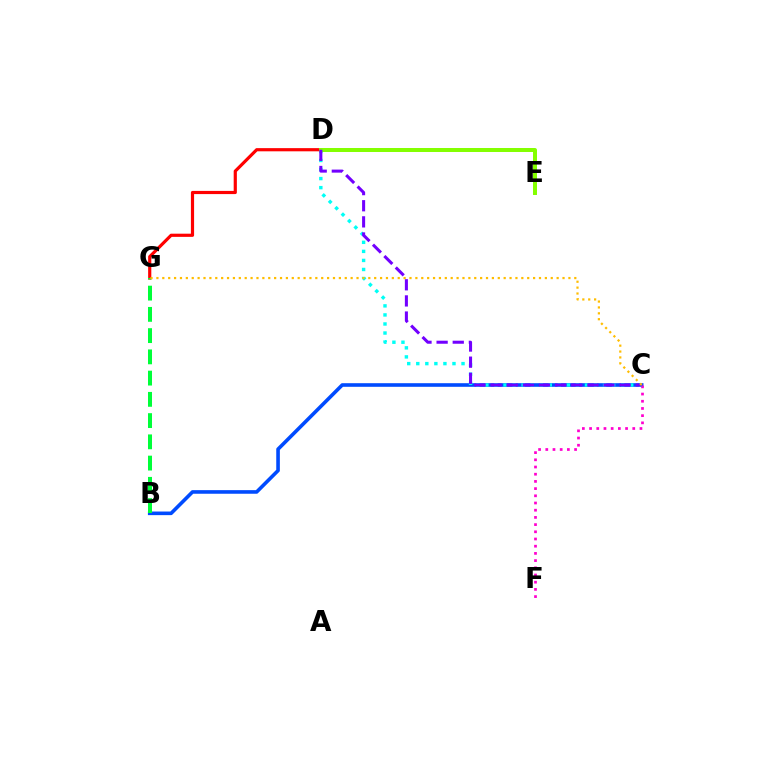{('B', 'C'): [{'color': '#004bff', 'line_style': 'solid', 'thickness': 2.6}], ('C', 'F'): [{'color': '#ff00cf', 'line_style': 'dotted', 'thickness': 1.96}], ('D', 'G'): [{'color': '#ff0000', 'line_style': 'solid', 'thickness': 2.29}], ('B', 'G'): [{'color': '#00ff39', 'line_style': 'dashed', 'thickness': 2.89}], ('C', 'D'): [{'color': '#00fff6', 'line_style': 'dotted', 'thickness': 2.46}, {'color': '#7200ff', 'line_style': 'dashed', 'thickness': 2.19}], ('D', 'E'): [{'color': '#84ff00', 'line_style': 'solid', 'thickness': 2.87}], ('C', 'G'): [{'color': '#ffbd00', 'line_style': 'dotted', 'thickness': 1.6}]}